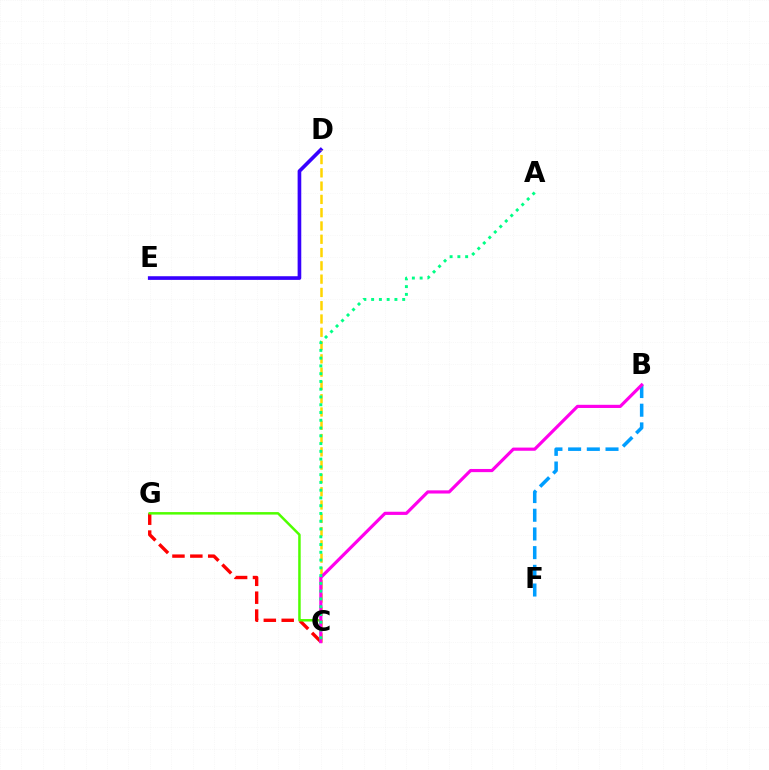{('C', 'G'): [{'color': '#ff0000', 'line_style': 'dashed', 'thickness': 2.43}, {'color': '#4fff00', 'line_style': 'solid', 'thickness': 1.8}], ('D', 'E'): [{'color': '#3700ff', 'line_style': 'solid', 'thickness': 2.63}], ('B', 'F'): [{'color': '#009eff', 'line_style': 'dashed', 'thickness': 2.54}], ('C', 'D'): [{'color': '#ffd500', 'line_style': 'dashed', 'thickness': 1.8}], ('B', 'C'): [{'color': '#ff00ed', 'line_style': 'solid', 'thickness': 2.28}], ('A', 'C'): [{'color': '#00ff86', 'line_style': 'dotted', 'thickness': 2.11}]}